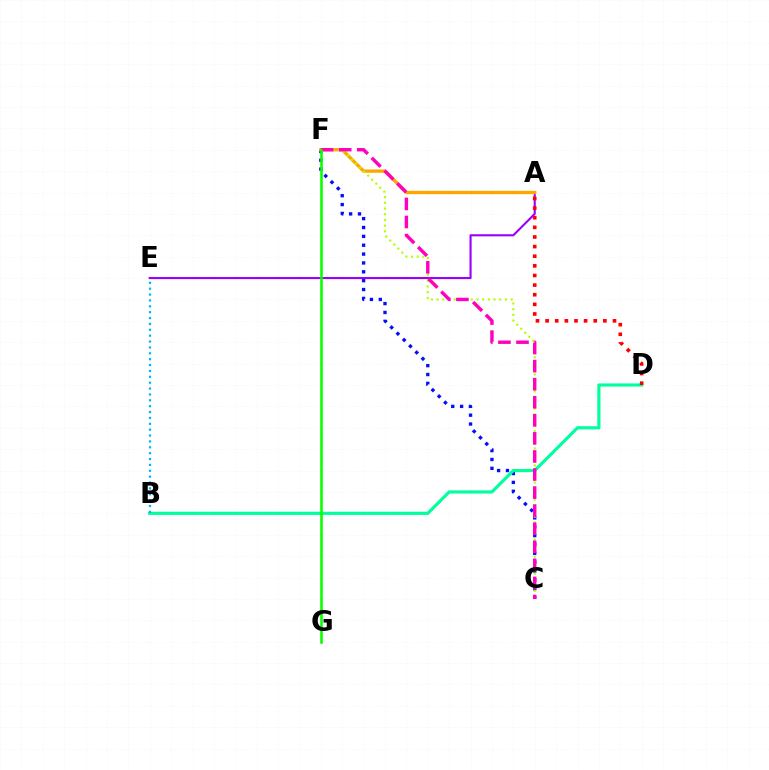{('C', 'F'): [{'color': '#0010ff', 'line_style': 'dotted', 'thickness': 2.41}, {'color': '#b3ff00', 'line_style': 'dotted', 'thickness': 1.55}, {'color': '#ff00bd', 'line_style': 'dashed', 'thickness': 2.45}], ('A', 'E'): [{'color': '#9b00ff', 'line_style': 'solid', 'thickness': 1.52}], ('A', 'F'): [{'color': '#ffa500', 'line_style': 'solid', 'thickness': 2.38}], ('B', 'D'): [{'color': '#00ff9d', 'line_style': 'solid', 'thickness': 2.27}], ('A', 'D'): [{'color': '#ff0000', 'line_style': 'dotted', 'thickness': 2.62}], ('F', 'G'): [{'color': '#08ff00', 'line_style': 'solid', 'thickness': 1.87}], ('B', 'E'): [{'color': '#00b5ff', 'line_style': 'dotted', 'thickness': 1.6}]}